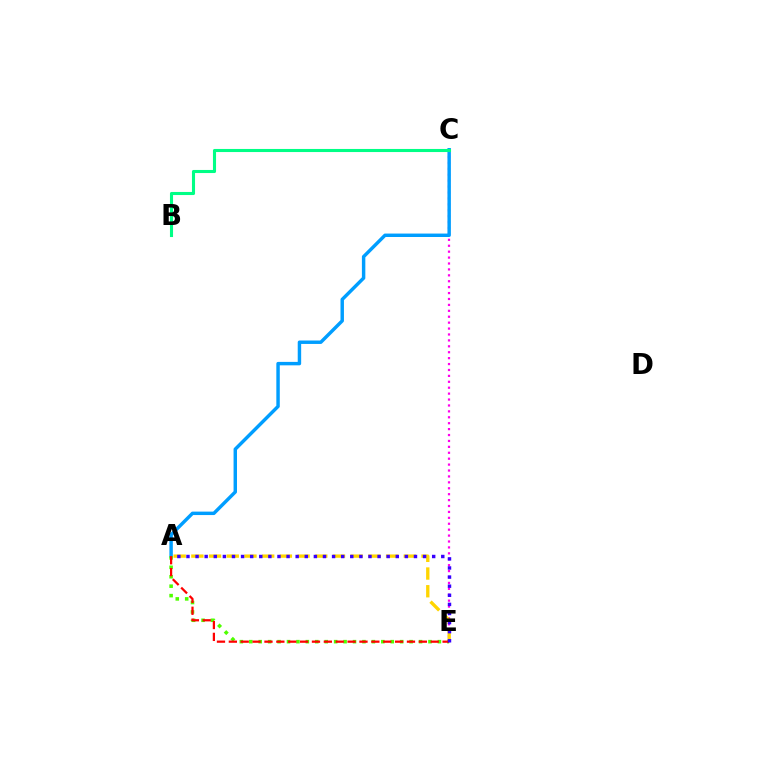{('C', 'E'): [{'color': '#ff00ed', 'line_style': 'dotted', 'thickness': 1.61}], ('A', 'C'): [{'color': '#009eff', 'line_style': 'solid', 'thickness': 2.48}], ('B', 'C'): [{'color': '#00ff86', 'line_style': 'solid', 'thickness': 2.22}], ('A', 'E'): [{'color': '#4fff00', 'line_style': 'dotted', 'thickness': 2.56}, {'color': '#ffd500', 'line_style': 'dashed', 'thickness': 2.4}, {'color': '#ff0000', 'line_style': 'dashed', 'thickness': 1.61}, {'color': '#3700ff', 'line_style': 'dotted', 'thickness': 2.47}]}